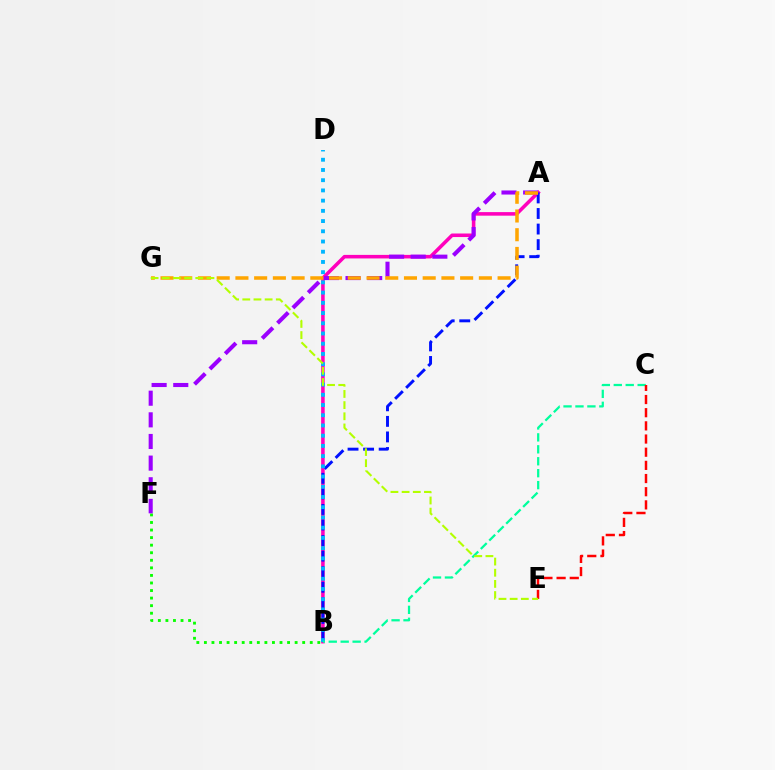{('A', 'B'): [{'color': '#ff00bd', 'line_style': 'solid', 'thickness': 2.56}, {'color': '#0010ff', 'line_style': 'dashed', 'thickness': 2.11}], ('B', 'D'): [{'color': '#00b5ff', 'line_style': 'dotted', 'thickness': 2.78}], ('B', 'C'): [{'color': '#00ff9d', 'line_style': 'dashed', 'thickness': 1.62}], ('C', 'E'): [{'color': '#ff0000', 'line_style': 'dashed', 'thickness': 1.79}], ('B', 'F'): [{'color': '#08ff00', 'line_style': 'dotted', 'thickness': 2.05}], ('A', 'F'): [{'color': '#9b00ff', 'line_style': 'dashed', 'thickness': 2.94}], ('A', 'G'): [{'color': '#ffa500', 'line_style': 'dashed', 'thickness': 2.54}], ('E', 'G'): [{'color': '#b3ff00', 'line_style': 'dashed', 'thickness': 1.52}]}